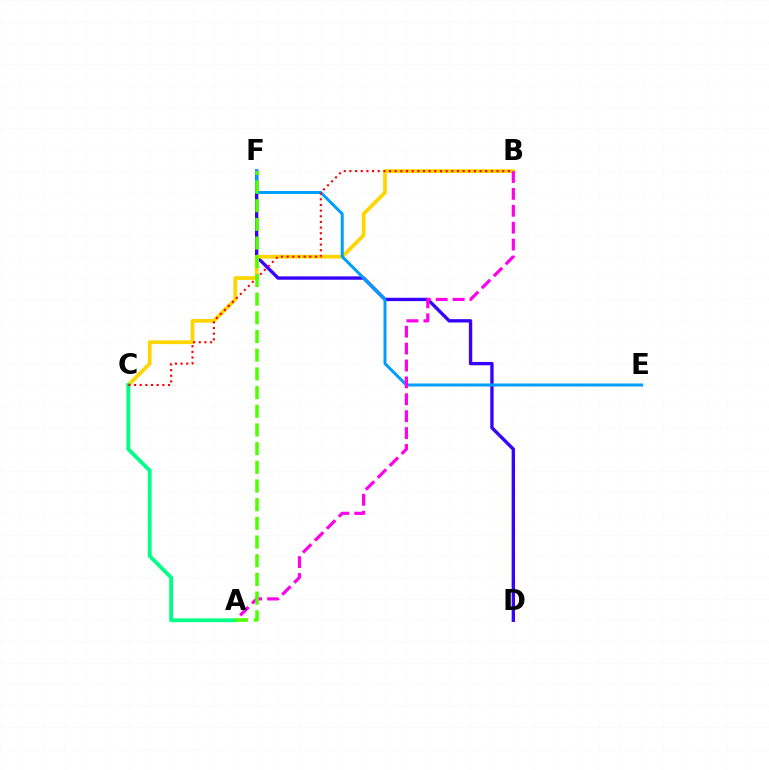{('D', 'F'): [{'color': '#3700ff', 'line_style': 'solid', 'thickness': 2.41}], ('B', 'C'): [{'color': '#ffd500', 'line_style': 'solid', 'thickness': 2.7}, {'color': '#ff0000', 'line_style': 'dotted', 'thickness': 1.54}], ('E', 'F'): [{'color': '#009eff', 'line_style': 'solid', 'thickness': 2.16}], ('A', 'B'): [{'color': '#ff00ed', 'line_style': 'dashed', 'thickness': 2.3}], ('A', 'C'): [{'color': '#00ff86', 'line_style': 'solid', 'thickness': 2.75}], ('A', 'F'): [{'color': '#4fff00', 'line_style': 'dashed', 'thickness': 2.54}]}